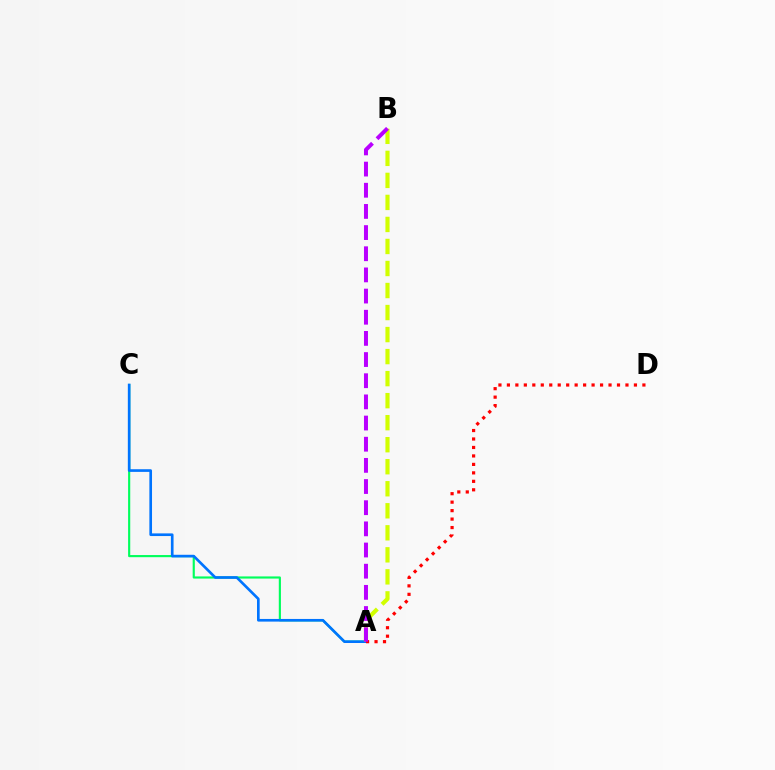{('A', 'C'): [{'color': '#00ff5c', 'line_style': 'solid', 'thickness': 1.55}, {'color': '#0074ff', 'line_style': 'solid', 'thickness': 1.92}], ('A', 'B'): [{'color': '#d1ff00', 'line_style': 'dashed', 'thickness': 2.99}, {'color': '#b900ff', 'line_style': 'dashed', 'thickness': 2.87}], ('A', 'D'): [{'color': '#ff0000', 'line_style': 'dotted', 'thickness': 2.3}]}